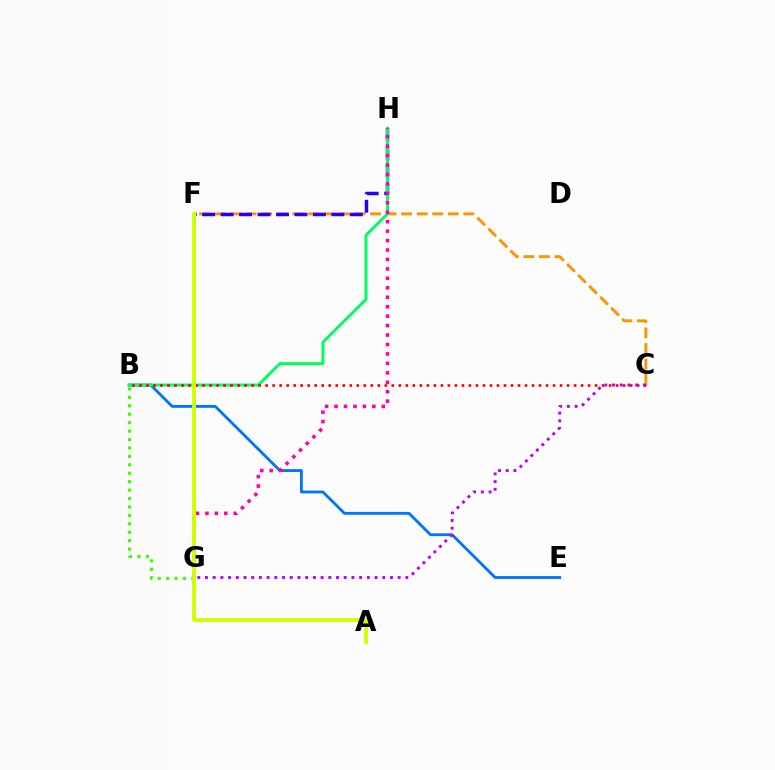{('B', 'E'): [{'color': '#0074ff', 'line_style': 'solid', 'thickness': 2.04}], ('B', 'G'): [{'color': '#3dff00', 'line_style': 'dotted', 'thickness': 2.29}], ('C', 'F'): [{'color': '#ff9400', 'line_style': 'dashed', 'thickness': 2.11}], ('F', 'H'): [{'color': '#2500ff', 'line_style': 'dashed', 'thickness': 2.51}], ('B', 'H'): [{'color': '#00ff5c', 'line_style': 'solid', 'thickness': 2.1}], ('G', 'H'): [{'color': '#ff00ac', 'line_style': 'dotted', 'thickness': 2.57}], ('F', 'G'): [{'color': '#00fff6', 'line_style': 'solid', 'thickness': 1.96}], ('B', 'C'): [{'color': '#ff0000', 'line_style': 'dotted', 'thickness': 1.9}], ('A', 'F'): [{'color': '#d1ff00', 'line_style': 'solid', 'thickness': 2.75}], ('C', 'G'): [{'color': '#b900ff', 'line_style': 'dotted', 'thickness': 2.09}]}